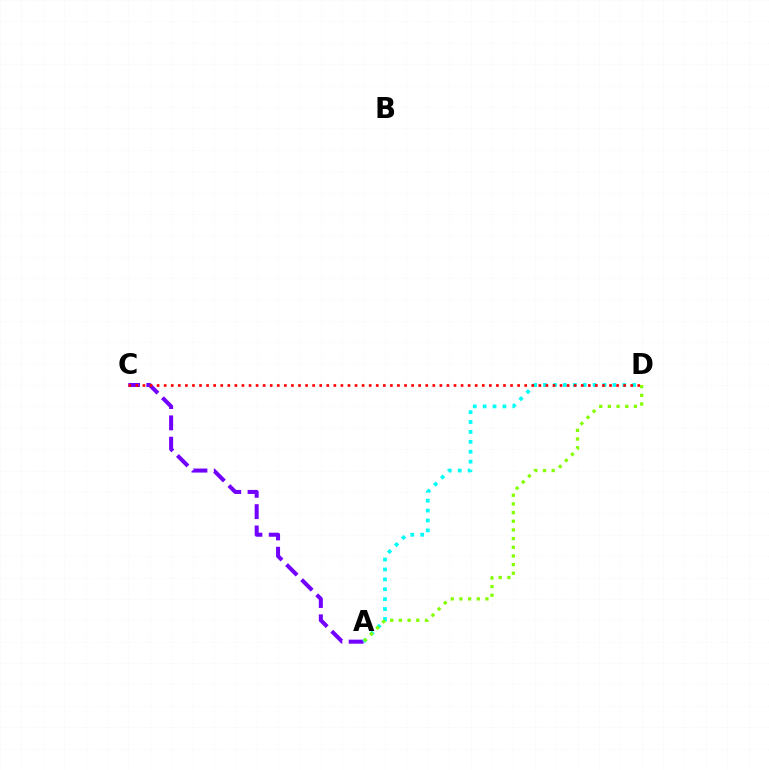{('A', 'C'): [{'color': '#7200ff', 'line_style': 'dashed', 'thickness': 2.9}], ('A', 'D'): [{'color': '#00fff6', 'line_style': 'dotted', 'thickness': 2.69}, {'color': '#84ff00', 'line_style': 'dotted', 'thickness': 2.36}], ('C', 'D'): [{'color': '#ff0000', 'line_style': 'dotted', 'thickness': 1.92}]}